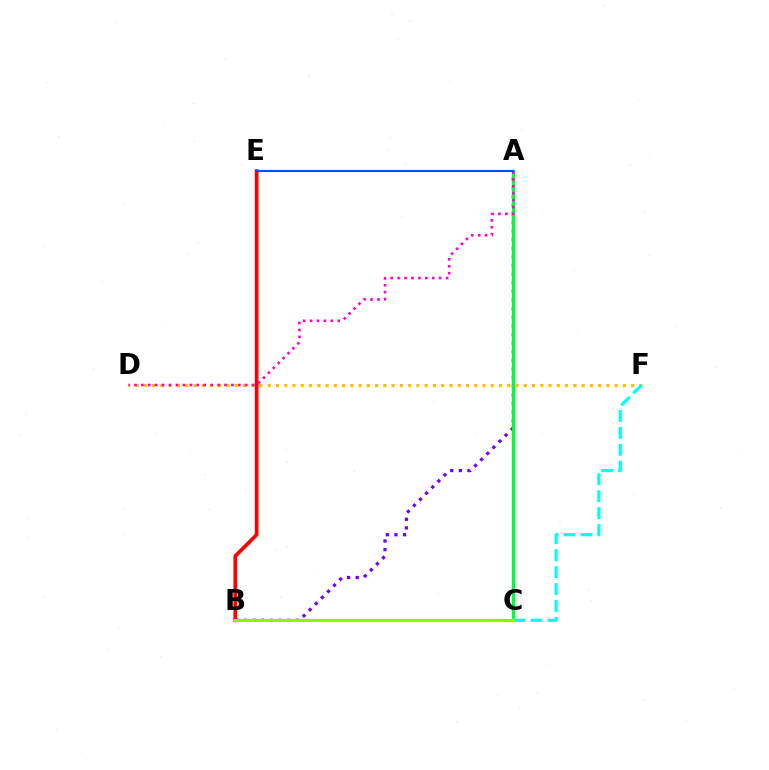{('D', 'F'): [{'color': '#ffbd00', 'line_style': 'dotted', 'thickness': 2.24}], ('C', 'F'): [{'color': '#00fff6', 'line_style': 'dashed', 'thickness': 2.3}], ('A', 'B'): [{'color': '#7200ff', 'line_style': 'dotted', 'thickness': 2.34}], ('A', 'C'): [{'color': '#00ff39', 'line_style': 'solid', 'thickness': 2.42}], ('B', 'E'): [{'color': '#ff0000', 'line_style': 'solid', 'thickness': 2.68}], ('A', 'D'): [{'color': '#ff00cf', 'line_style': 'dotted', 'thickness': 1.88}], ('A', 'E'): [{'color': '#004bff', 'line_style': 'solid', 'thickness': 1.52}], ('B', 'C'): [{'color': '#84ff00', 'line_style': 'solid', 'thickness': 2.17}]}